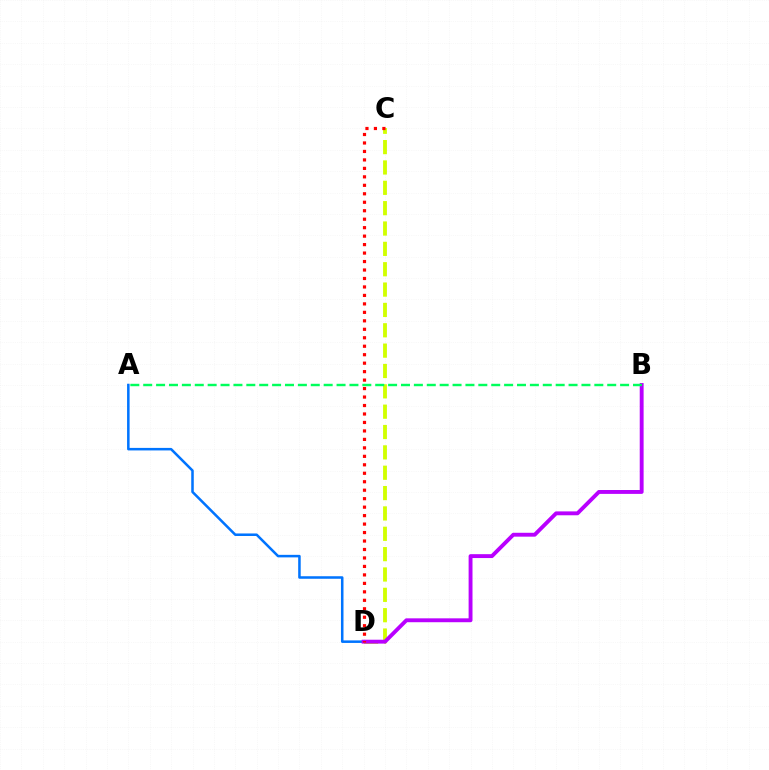{('C', 'D'): [{'color': '#d1ff00', 'line_style': 'dashed', 'thickness': 2.76}, {'color': '#ff0000', 'line_style': 'dotted', 'thickness': 2.3}], ('A', 'D'): [{'color': '#0074ff', 'line_style': 'solid', 'thickness': 1.82}], ('B', 'D'): [{'color': '#b900ff', 'line_style': 'solid', 'thickness': 2.8}], ('A', 'B'): [{'color': '#00ff5c', 'line_style': 'dashed', 'thickness': 1.75}]}